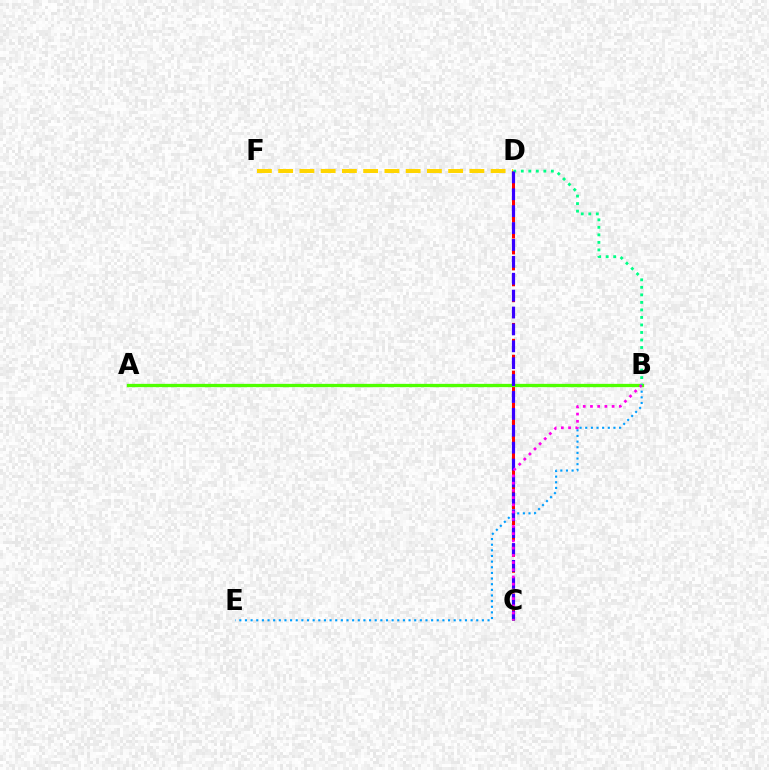{('D', 'F'): [{'color': '#ffd500', 'line_style': 'dashed', 'thickness': 2.89}], ('C', 'D'): [{'color': '#ff0000', 'line_style': 'dashed', 'thickness': 2.16}, {'color': '#3700ff', 'line_style': 'dashed', 'thickness': 2.29}], ('B', 'E'): [{'color': '#009eff', 'line_style': 'dotted', 'thickness': 1.53}], ('A', 'B'): [{'color': '#4fff00', 'line_style': 'solid', 'thickness': 2.37}], ('B', 'D'): [{'color': '#00ff86', 'line_style': 'dotted', 'thickness': 2.04}], ('B', 'C'): [{'color': '#ff00ed', 'line_style': 'dotted', 'thickness': 1.96}]}